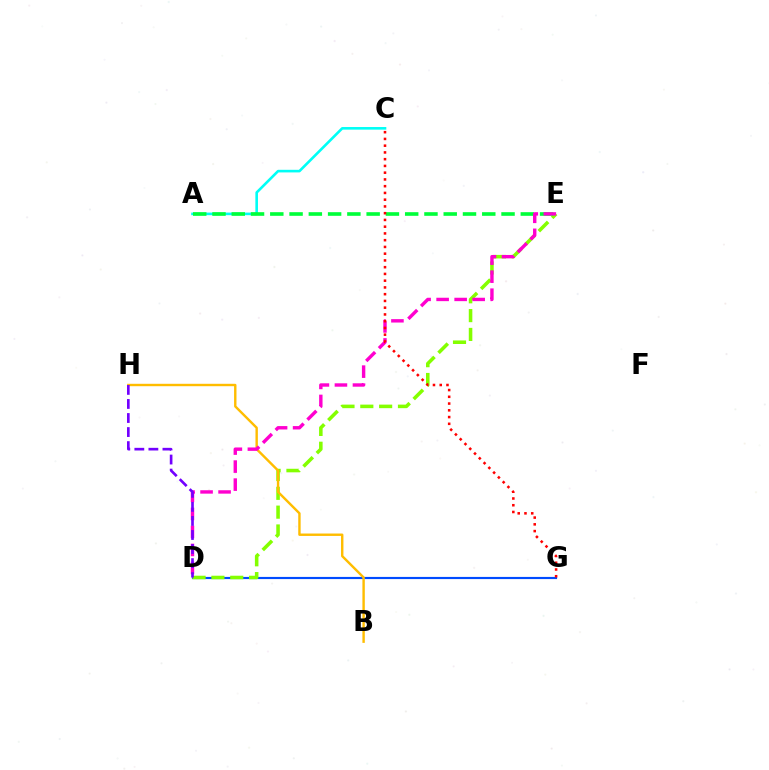{('D', 'G'): [{'color': '#004bff', 'line_style': 'solid', 'thickness': 1.55}], ('D', 'E'): [{'color': '#84ff00', 'line_style': 'dashed', 'thickness': 2.56}, {'color': '#ff00cf', 'line_style': 'dashed', 'thickness': 2.45}], ('A', 'C'): [{'color': '#00fff6', 'line_style': 'solid', 'thickness': 1.88}], ('B', 'H'): [{'color': '#ffbd00', 'line_style': 'solid', 'thickness': 1.73}], ('A', 'E'): [{'color': '#00ff39', 'line_style': 'dashed', 'thickness': 2.62}], ('C', 'G'): [{'color': '#ff0000', 'line_style': 'dotted', 'thickness': 1.83}], ('D', 'H'): [{'color': '#7200ff', 'line_style': 'dashed', 'thickness': 1.91}]}